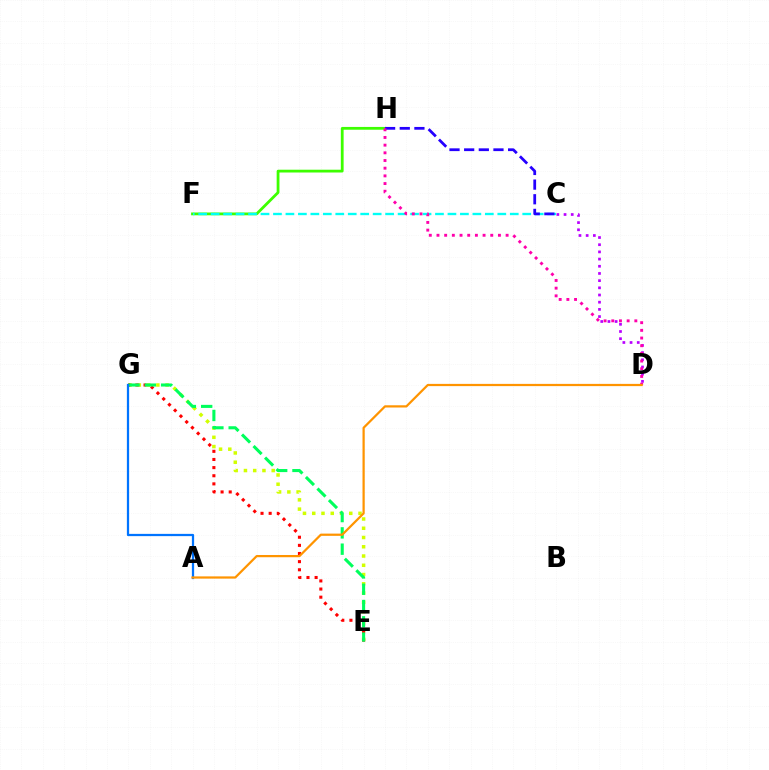{('F', 'H'): [{'color': '#3dff00', 'line_style': 'solid', 'thickness': 2.01}], ('E', 'G'): [{'color': '#d1ff00', 'line_style': 'dotted', 'thickness': 2.51}, {'color': '#ff0000', 'line_style': 'dotted', 'thickness': 2.21}, {'color': '#00ff5c', 'line_style': 'dashed', 'thickness': 2.21}], ('C', 'D'): [{'color': '#b900ff', 'line_style': 'dotted', 'thickness': 1.95}], ('C', 'F'): [{'color': '#00fff6', 'line_style': 'dashed', 'thickness': 1.69}], ('A', 'G'): [{'color': '#0074ff', 'line_style': 'solid', 'thickness': 1.62}], ('C', 'H'): [{'color': '#2500ff', 'line_style': 'dashed', 'thickness': 1.99}], ('D', 'H'): [{'color': '#ff00ac', 'line_style': 'dotted', 'thickness': 2.09}], ('A', 'D'): [{'color': '#ff9400', 'line_style': 'solid', 'thickness': 1.61}]}